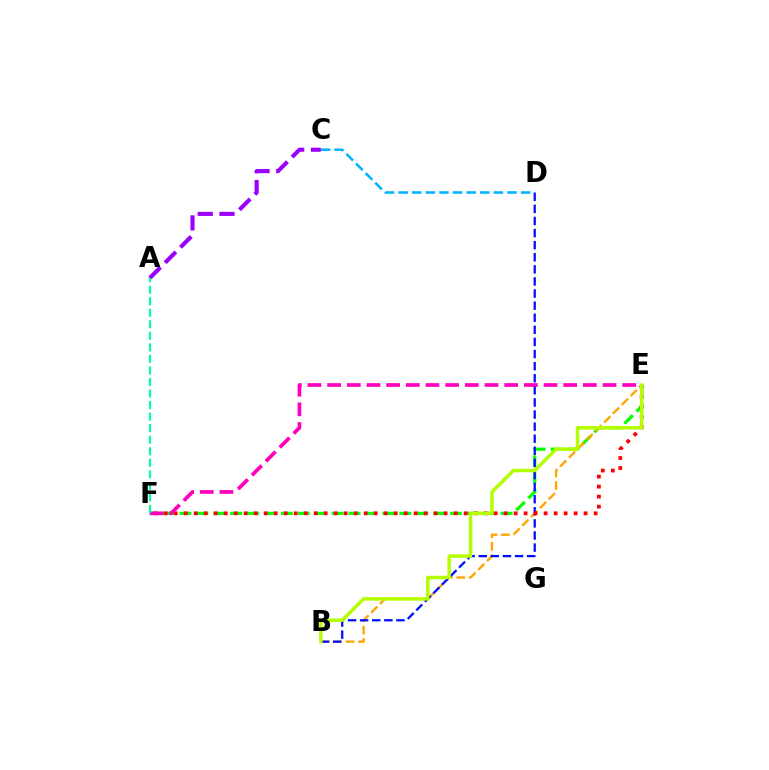{('C', 'D'): [{'color': '#00b5ff', 'line_style': 'dashed', 'thickness': 1.85}], ('E', 'F'): [{'color': '#08ff00', 'line_style': 'dashed', 'thickness': 2.3}, {'color': '#ff0000', 'line_style': 'dotted', 'thickness': 2.72}, {'color': '#ff00bd', 'line_style': 'dashed', 'thickness': 2.67}], ('B', 'E'): [{'color': '#ffa500', 'line_style': 'dashed', 'thickness': 1.7}, {'color': '#b3ff00', 'line_style': 'solid', 'thickness': 2.5}], ('B', 'D'): [{'color': '#0010ff', 'line_style': 'dashed', 'thickness': 1.64}], ('A', 'C'): [{'color': '#9b00ff', 'line_style': 'dashed', 'thickness': 2.96}], ('A', 'F'): [{'color': '#00ff9d', 'line_style': 'dashed', 'thickness': 1.57}]}